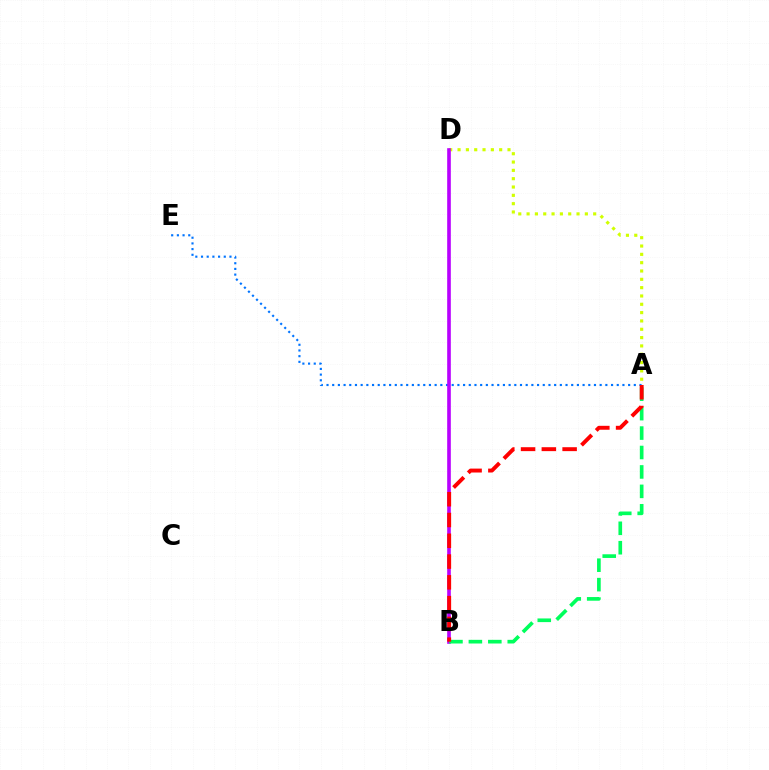{('A', 'D'): [{'color': '#d1ff00', 'line_style': 'dotted', 'thickness': 2.26}], ('A', 'E'): [{'color': '#0074ff', 'line_style': 'dotted', 'thickness': 1.55}], ('B', 'D'): [{'color': '#b900ff', 'line_style': 'solid', 'thickness': 2.62}], ('A', 'B'): [{'color': '#00ff5c', 'line_style': 'dashed', 'thickness': 2.64}, {'color': '#ff0000', 'line_style': 'dashed', 'thickness': 2.82}]}